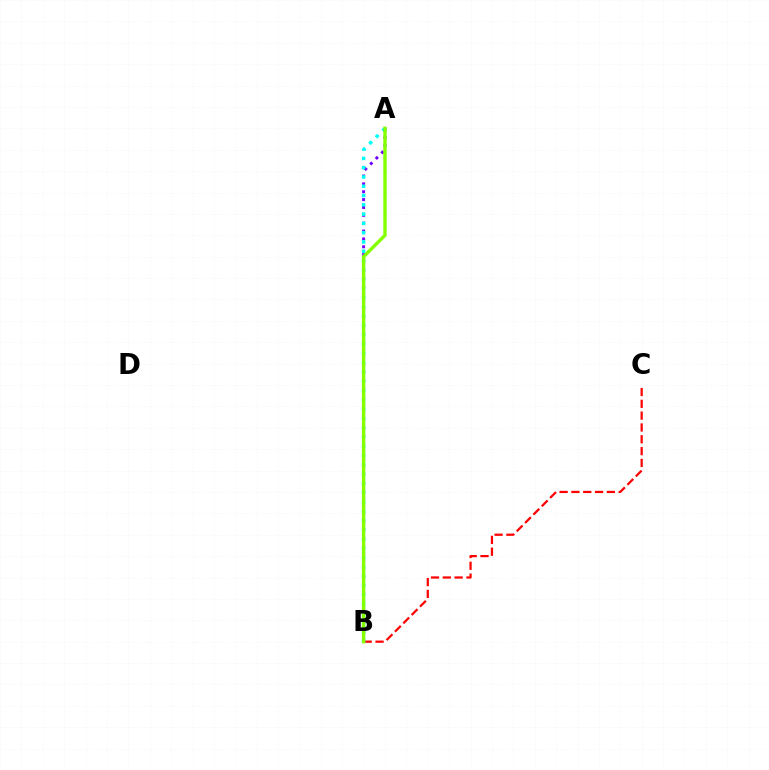{('A', 'B'): [{'color': '#7200ff', 'line_style': 'dotted', 'thickness': 2.14}, {'color': '#00fff6', 'line_style': 'dotted', 'thickness': 2.52}, {'color': '#84ff00', 'line_style': 'solid', 'thickness': 2.45}], ('B', 'C'): [{'color': '#ff0000', 'line_style': 'dashed', 'thickness': 1.61}]}